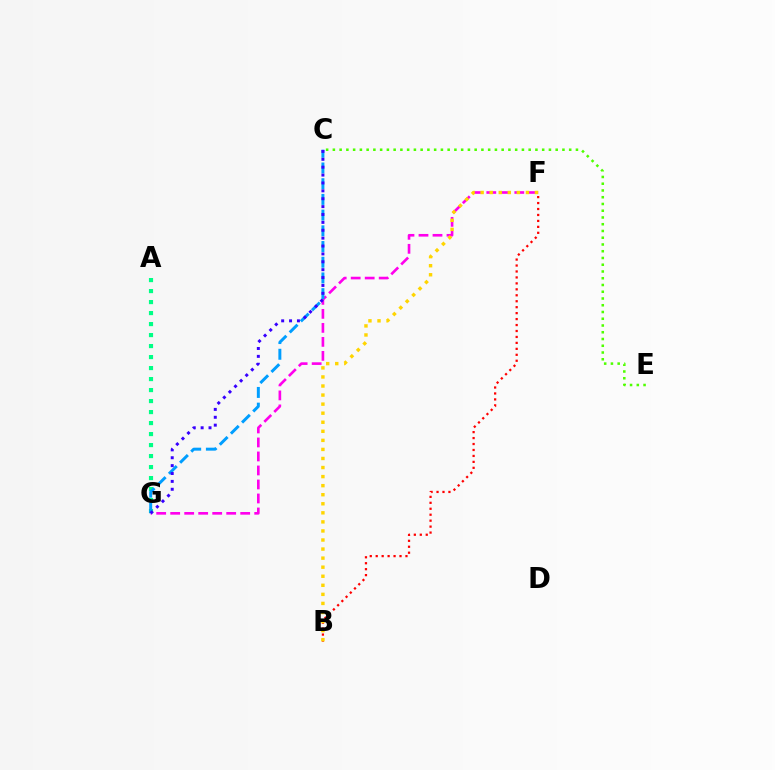{('F', 'G'): [{'color': '#ff00ed', 'line_style': 'dashed', 'thickness': 1.9}], ('A', 'G'): [{'color': '#00ff86', 'line_style': 'dotted', 'thickness': 2.99}], ('B', 'F'): [{'color': '#ff0000', 'line_style': 'dotted', 'thickness': 1.62}, {'color': '#ffd500', 'line_style': 'dotted', 'thickness': 2.46}], ('C', 'G'): [{'color': '#009eff', 'line_style': 'dashed', 'thickness': 2.13}, {'color': '#3700ff', 'line_style': 'dotted', 'thickness': 2.14}], ('C', 'E'): [{'color': '#4fff00', 'line_style': 'dotted', 'thickness': 1.83}]}